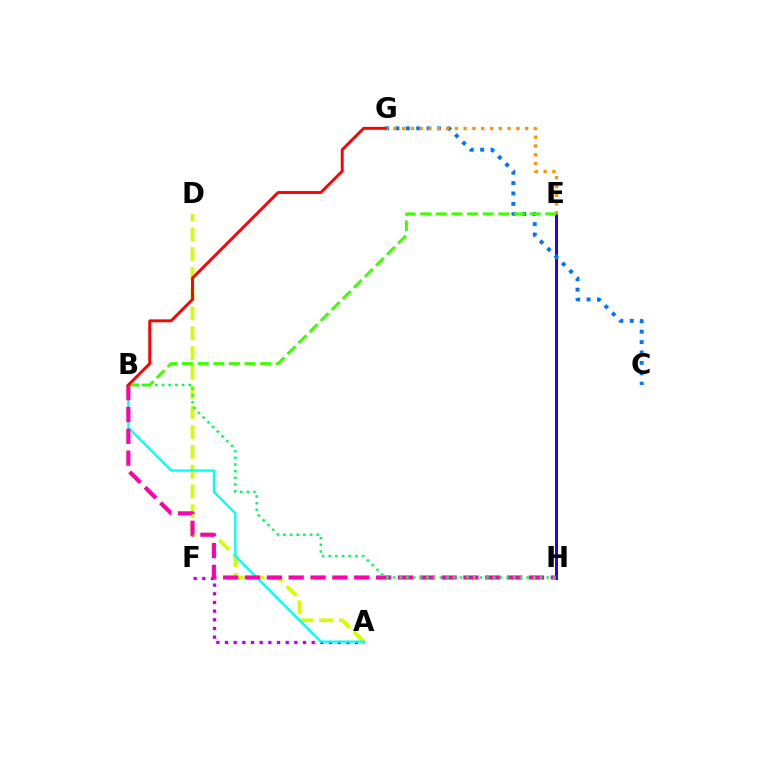{('E', 'H'): [{'color': '#2500ff', 'line_style': 'solid', 'thickness': 2.15}], ('A', 'D'): [{'color': '#d1ff00', 'line_style': 'dashed', 'thickness': 2.69}], ('A', 'F'): [{'color': '#b900ff', 'line_style': 'dotted', 'thickness': 2.36}], ('A', 'B'): [{'color': '#00fff6', 'line_style': 'solid', 'thickness': 1.64}], ('B', 'H'): [{'color': '#ff00ac', 'line_style': 'dashed', 'thickness': 2.97}, {'color': '#00ff5c', 'line_style': 'dotted', 'thickness': 1.81}], ('C', 'G'): [{'color': '#0074ff', 'line_style': 'dotted', 'thickness': 2.83}], ('E', 'G'): [{'color': '#ff9400', 'line_style': 'dotted', 'thickness': 2.39}], ('B', 'E'): [{'color': '#3dff00', 'line_style': 'dashed', 'thickness': 2.12}], ('B', 'G'): [{'color': '#ff0000', 'line_style': 'solid', 'thickness': 2.09}]}